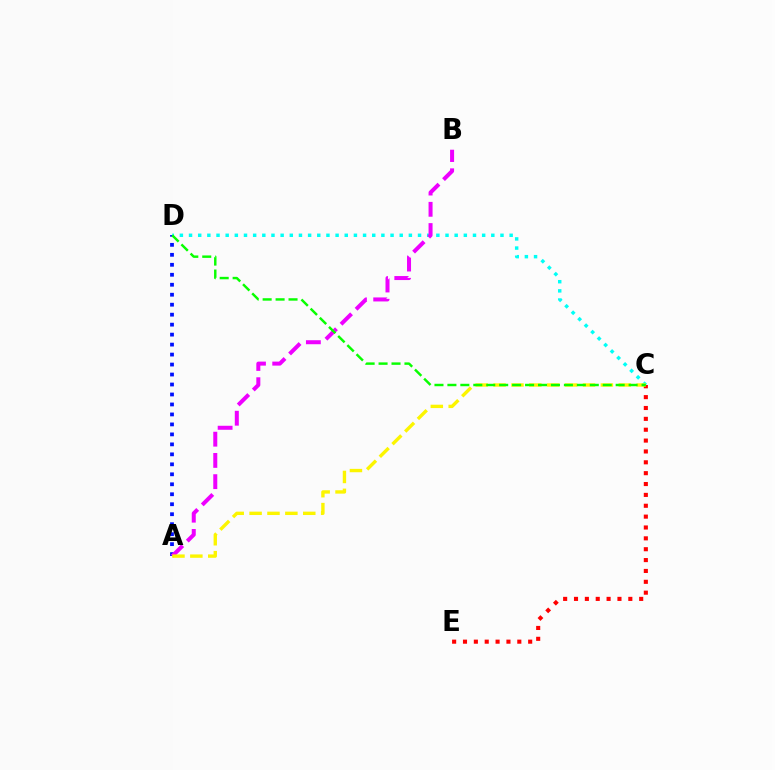{('A', 'D'): [{'color': '#0010ff', 'line_style': 'dotted', 'thickness': 2.71}], ('C', 'D'): [{'color': '#00fff6', 'line_style': 'dotted', 'thickness': 2.49}, {'color': '#08ff00', 'line_style': 'dashed', 'thickness': 1.76}], ('A', 'B'): [{'color': '#ee00ff', 'line_style': 'dashed', 'thickness': 2.89}], ('C', 'E'): [{'color': '#ff0000', 'line_style': 'dotted', 'thickness': 2.95}], ('A', 'C'): [{'color': '#fcf500', 'line_style': 'dashed', 'thickness': 2.43}]}